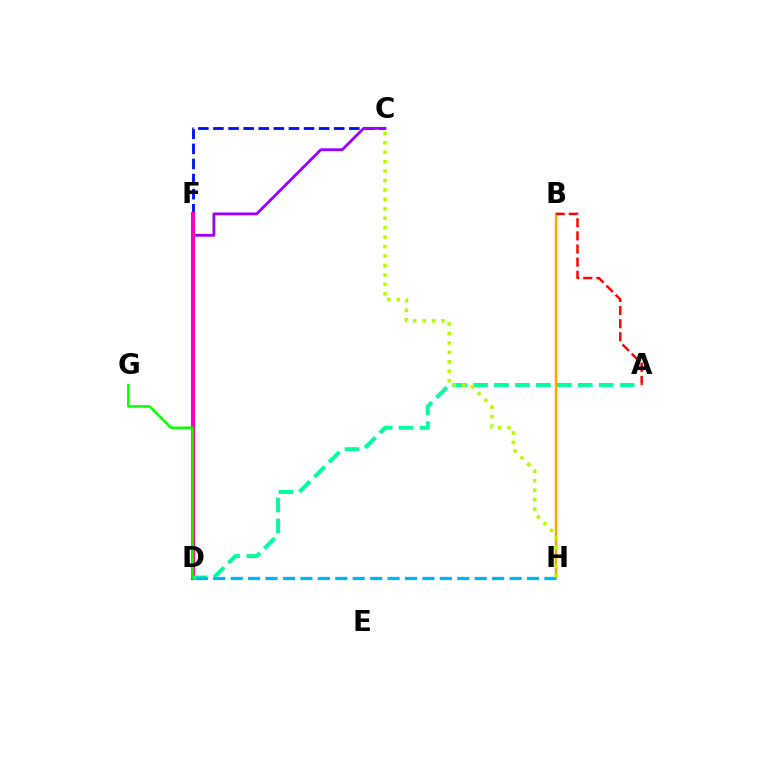{('C', 'F'): [{'color': '#0010ff', 'line_style': 'dashed', 'thickness': 2.05}], ('B', 'H'): [{'color': '#ffa500', 'line_style': 'solid', 'thickness': 1.78}], ('C', 'D'): [{'color': '#9b00ff', 'line_style': 'solid', 'thickness': 2.03}], ('A', 'B'): [{'color': '#ff0000', 'line_style': 'dashed', 'thickness': 1.78}], ('D', 'F'): [{'color': '#ff00bd', 'line_style': 'solid', 'thickness': 2.93}], ('A', 'D'): [{'color': '#00ff9d', 'line_style': 'dashed', 'thickness': 2.85}], ('D', 'H'): [{'color': '#00b5ff', 'line_style': 'dashed', 'thickness': 2.37}], ('D', 'G'): [{'color': '#08ff00', 'line_style': 'solid', 'thickness': 1.8}], ('C', 'H'): [{'color': '#b3ff00', 'line_style': 'dotted', 'thickness': 2.57}]}